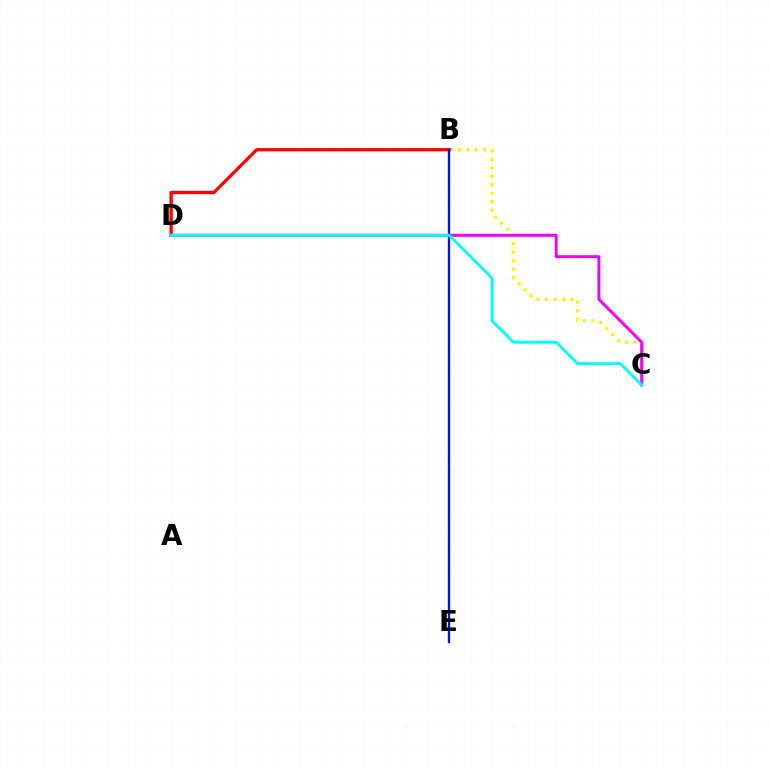{('B', 'C'): [{'color': '#fcf500', 'line_style': 'dotted', 'thickness': 2.3}], ('B', 'D'): [{'color': '#ff0000', 'line_style': 'solid', 'thickness': 2.38}], ('B', 'E'): [{'color': '#08ff00', 'line_style': 'dashed', 'thickness': 1.51}, {'color': '#0010ff', 'line_style': 'solid', 'thickness': 1.65}], ('C', 'D'): [{'color': '#ee00ff', 'line_style': 'solid', 'thickness': 2.12}, {'color': '#00fff6', 'line_style': 'solid', 'thickness': 2.08}]}